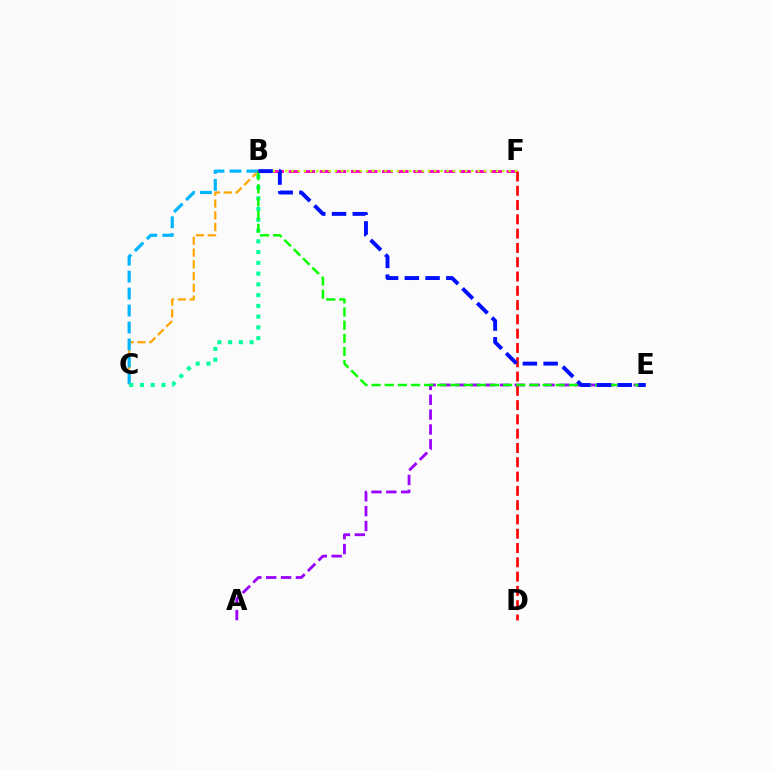{('B', 'C'): [{'color': '#ffa500', 'line_style': 'dashed', 'thickness': 1.6}, {'color': '#00b5ff', 'line_style': 'dashed', 'thickness': 2.31}, {'color': '#00ff9d', 'line_style': 'dotted', 'thickness': 2.92}], ('B', 'F'): [{'color': '#ff00bd', 'line_style': 'dashed', 'thickness': 2.12}, {'color': '#b3ff00', 'line_style': 'dotted', 'thickness': 1.69}], ('D', 'F'): [{'color': '#ff0000', 'line_style': 'dashed', 'thickness': 1.94}], ('A', 'E'): [{'color': '#9b00ff', 'line_style': 'dashed', 'thickness': 2.02}], ('B', 'E'): [{'color': '#08ff00', 'line_style': 'dashed', 'thickness': 1.79}, {'color': '#0010ff', 'line_style': 'dashed', 'thickness': 2.82}]}